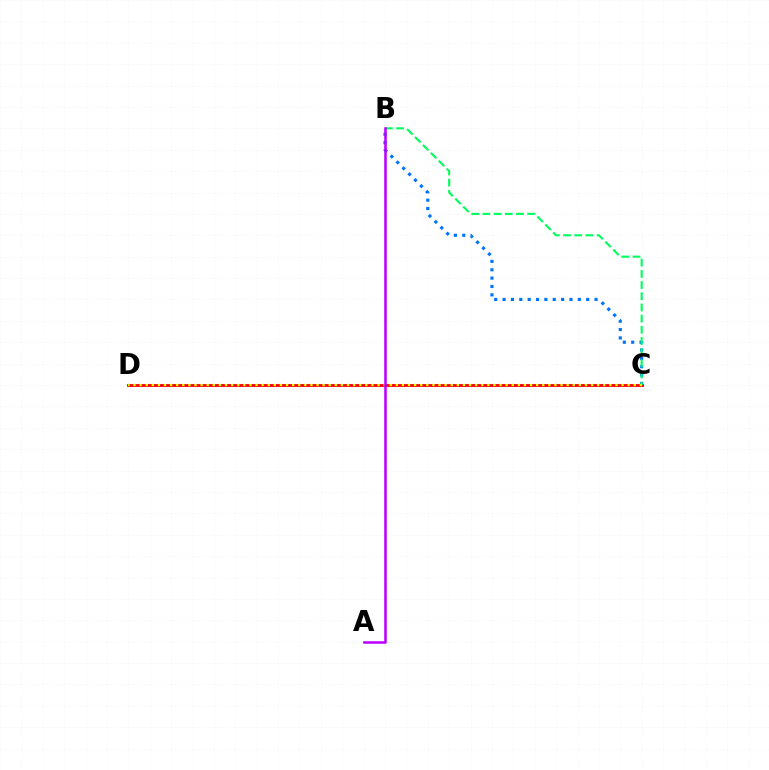{('C', 'D'): [{'color': '#ff0000', 'line_style': 'solid', 'thickness': 2.04}, {'color': '#d1ff00', 'line_style': 'dotted', 'thickness': 1.66}], ('B', 'C'): [{'color': '#0074ff', 'line_style': 'dotted', 'thickness': 2.27}, {'color': '#00ff5c', 'line_style': 'dashed', 'thickness': 1.52}], ('A', 'B'): [{'color': '#b900ff', 'line_style': 'solid', 'thickness': 1.84}]}